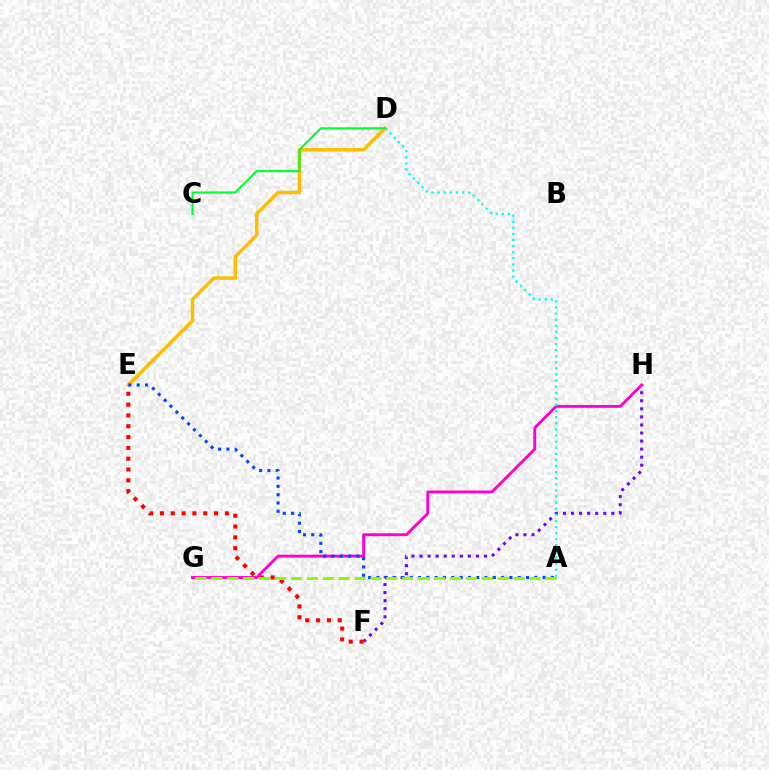{('F', 'H'): [{'color': '#7200ff', 'line_style': 'dotted', 'thickness': 2.19}], ('D', 'E'): [{'color': '#ffbd00', 'line_style': 'solid', 'thickness': 2.52}], ('G', 'H'): [{'color': '#ff00cf', 'line_style': 'solid', 'thickness': 2.07}], ('A', 'E'): [{'color': '#004bff', 'line_style': 'dotted', 'thickness': 2.26}], ('A', 'D'): [{'color': '#00fff6', 'line_style': 'dotted', 'thickness': 1.66}], ('E', 'F'): [{'color': '#ff0000', 'line_style': 'dotted', 'thickness': 2.94}], ('C', 'D'): [{'color': '#00ff39', 'line_style': 'solid', 'thickness': 1.53}], ('A', 'G'): [{'color': '#84ff00', 'line_style': 'dashed', 'thickness': 2.16}]}